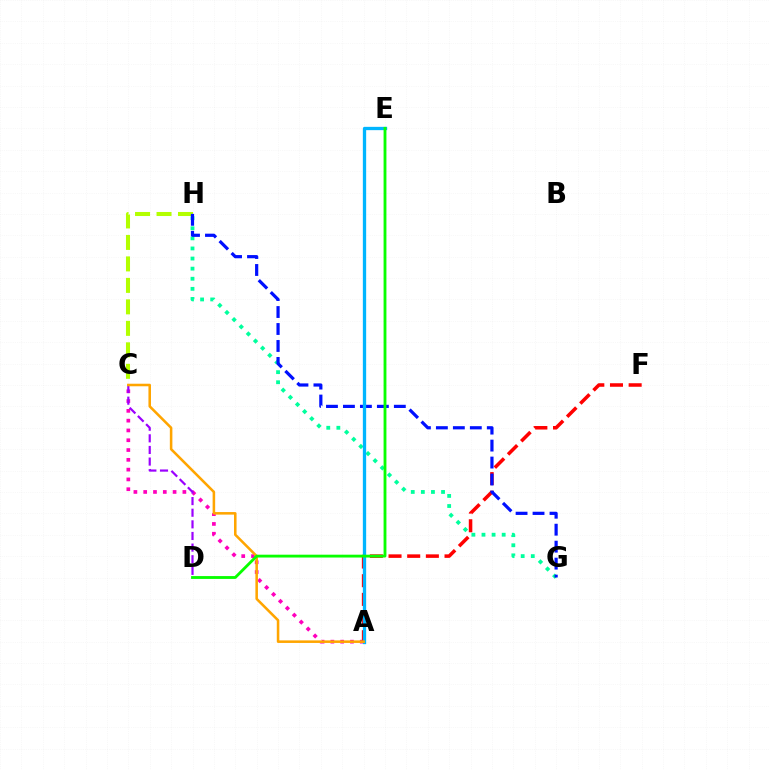{('A', 'C'): [{'color': '#ff00bd', 'line_style': 'dotted', 'thickness': 2.66}, {'color': '#ffa500', 'line_style': 'solid', 'thickness': 1.84}], ('A', 'F'): [{'color': '#ff0000', 'line_style': 'dashed', 'thickness': 2.54}], ('G', 'H'): [{'color': '#00ff9d', 'line_style': 'dotted', 'thickness': 2.74}, {'color': '#0010ff', 'line_style': 'dashed', 'thickness': 2.31}], ('C', 'H'): [{'color': '#b3ff00', 'line_style': 'dashed', 'thickness': 2.92}], ('C', 'D'): [{'color': '#9b00ff', 'line_style': 'dashed', 'thickness': 1.58}], ('A', 'E'): [{'color': '#00b5ff', 'line_style': 'solid', 'thickness': 2.38}], ('D', 'E'): [{'color': '#08ff00', 'line_style': 'solid', 'thickness': 2.05}]}